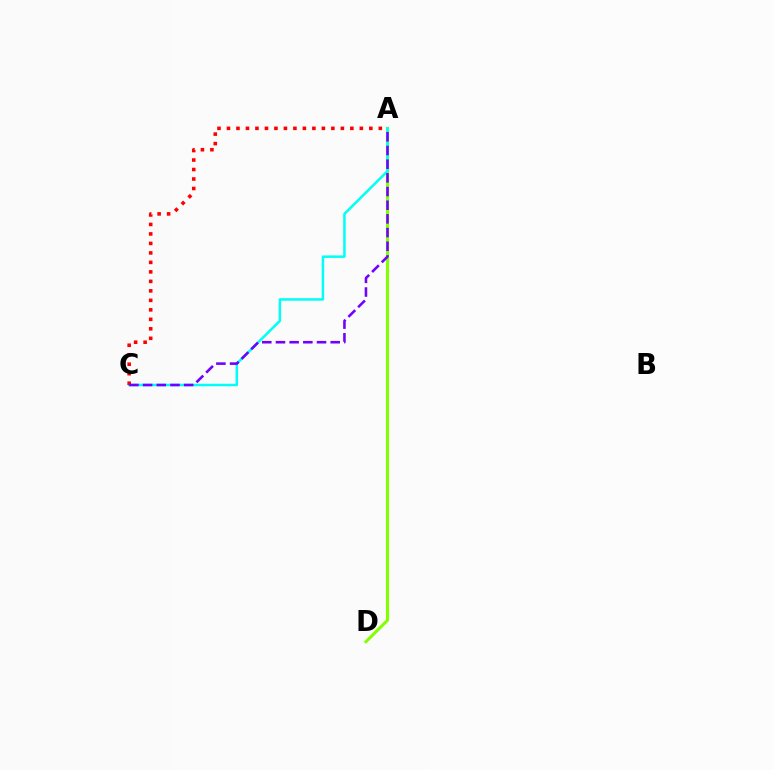{('A', 'D'): [{'color': '#84ff00', 'line_style': 'solid', 'thickness': 2.22}], ('A', 'C'): [{'color': '#00fff6', 'line_style': 'solid', 'thickness': 1.8}, {'color': '#ff0000', 'line_style': 'dotted', 'thickness': 2.58}, {'color': '#7200ff', 'line_style': 'dashed', 'thickness': 1.86}]}